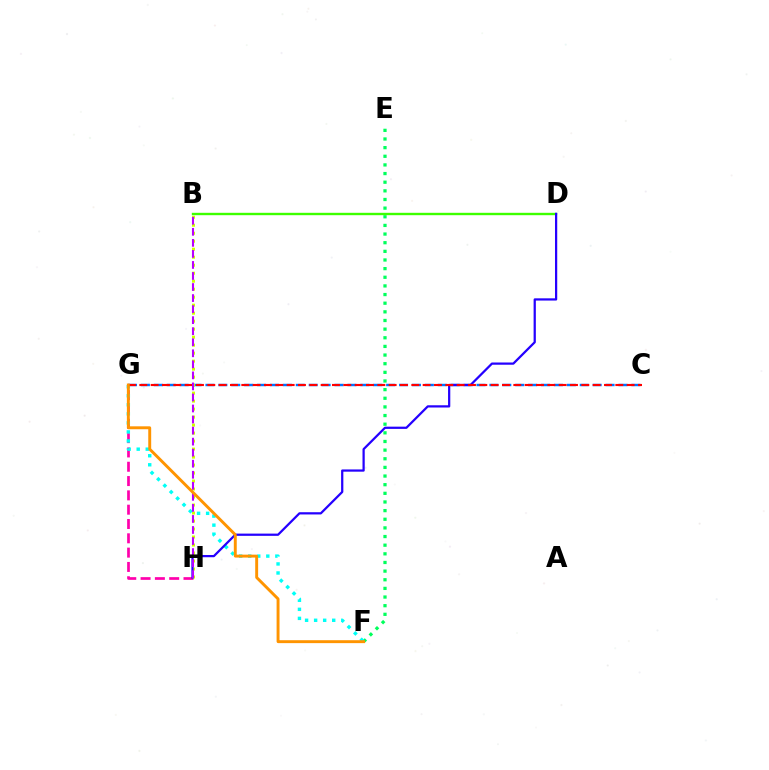{('G', 'H'): [{'color': '#ff00ac', 'line_style': 'dashed', 'thickness': 1.94}], ('C', 'G'): [{'color': '#0074ff', 'line_style': 'dashed', 'thickness': 1.75}, {'color': '#ff0000', 'line_style': 'dashed', 'thickness': 1.54}], ('E', 'F'): [{'color': '#00ff5c', 'line_style': 'dotted', 'thickness': 2.35}], ('B', 'H'): [{'color': '#d1ff00', 'line_style': 'dotted', 'thickness': 2.17}, {'color': '#b900ff', 'line_style': 'dashed', 'thickness': 1.5}], ('F', 'G'): [{'color': '#00fff6', 'line_style': 'dotted', 'thickness': 2.46}, {'color': '#ff9400', 'line_style': 'solid', 'thickness': 2.1}], ('B', 'D'): [{'color': '#3dff00', 'line_style': 'solid', 'thickness': 1.72}], ('D', 'H'): [{'color': '#2500ff', 'line_style': 'solid', 'thickness': 1.61}]}